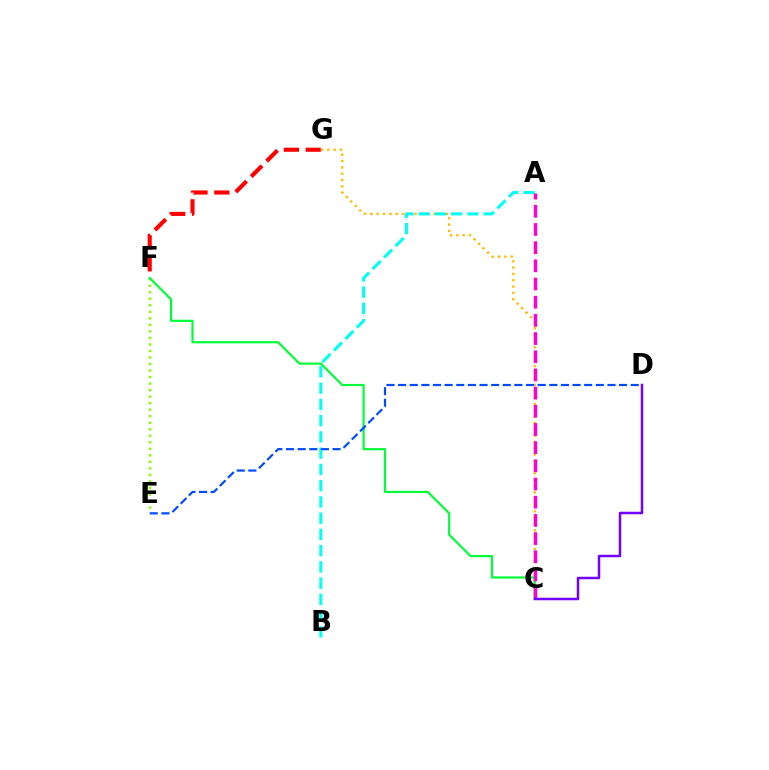{('F', 'G'): [{'color': '#ff0000', 'line_style': 'dashed', 'thickness': 2.96}], ('C', 'G'): [{'color': '#ffbd00', 'line_style': 'dotted', 'thickness': 1.72}], ('E', 'F'): [{'color': '#84ff00', 'line_style': 'dotted', 'thickness': 1.77}], ('A', 'B'): [{'color': '#00fff6', 'line_style': 'dashed', 'thickness': 2.21}], ('C', 'F'): [{'color': '#00ff39', 'line_style': 'solid', 'thickness': 1.58}], ('D', 'E'): [{'color': '#004bff', 'line_style': 'dashed', 'thickness': 1.58}], ('A', 'C'): [{'color': '#ff00cf', 'line_style': 'dashed', 'thickness': 2.47}], ('C', 'D'): [{'color': '#7200ff', 'line_style': 'solid', 'thickness': 1.79}]}